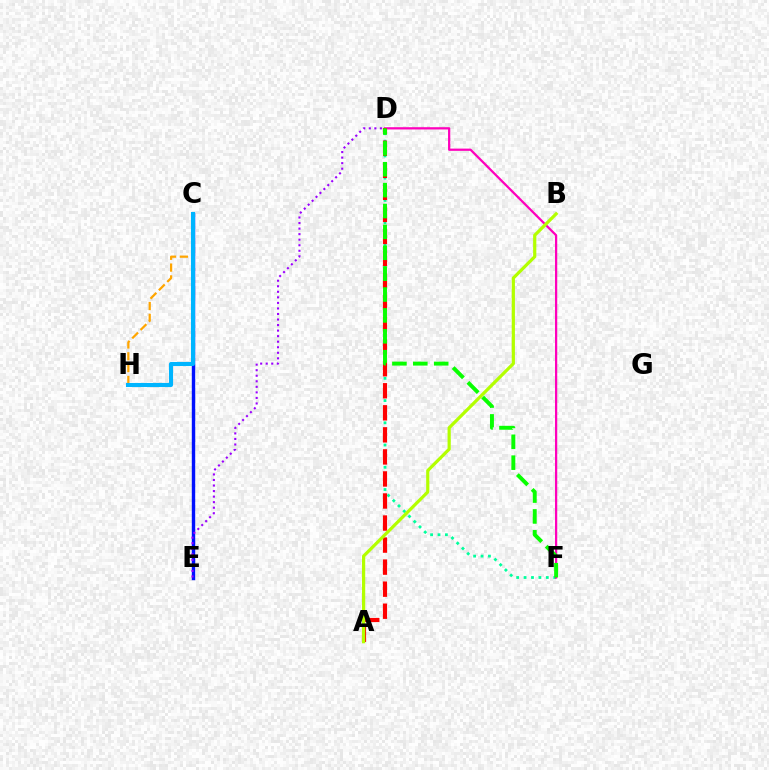{('C', 'H'): [{'color': '#ffa500', 'line_style': 'dashed', 'thickness': 1.61}, {'color': '#00b5ff', 'line_style': 'solid', 'thickness': 2.93}], ('D', 'F'): [{'color': '#00ff9d', 'line_style': 'dotted', 'thickness': 2.01}, {'color': '#ff00bd', 'line_style': 'solid', 'thickness': 1.62}, {'color': '#08ff00', 'line_style': 'dashed', 'thickness': 2.84}], ('C', 'E'): [{'color': '#0010ff', 'line_style': 'solid', 'thickness': 2.45}], ('D', 'E'): [{'color': '#9b00ff', 'line_style': 'dotted', 'thickness': 1.51}], ('A', 'D'): [{'color': '#ff0000', 'line_style': 'dashed', 'thickness': 2.99}], ('A', 'B'): [{'color': '#b3ff00', 'line_style': 'solid', 'thickness': 2.31}]}